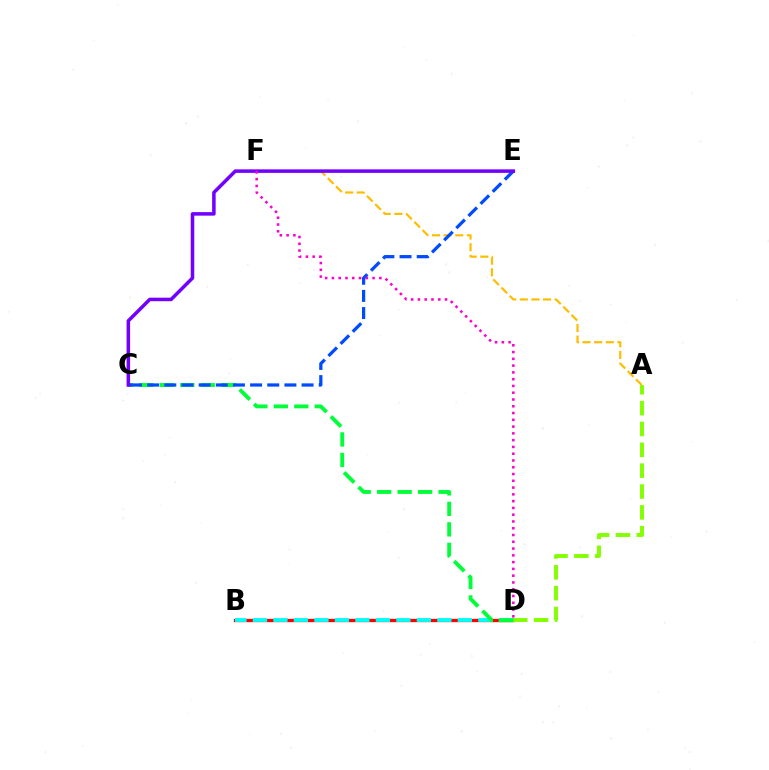{('B', 'D'): [{'color': '#ff0000', 'line_style': 'solid', 'thickness': 2.38}, {'color': '#00fff6', 'line_style': 'dashed', 'thickness': 2.78}], ('A', 'D'): [{'color': '#84ff00', 'line_style': 'dashed', 'thickness': 2.83}], ('A', 'F'): [{'color': '#ffbd00', 'line_style': 'dashed', 'thickness': 1.58}], ('C', 'D'): [{'color': '#00ff39', 'line_style': 'dashed', 'thickness': 2.78}], ('C', 'E'): [{'color': '#004bff', 'line_style': 'dashed', 'thickness': 2.33}, {'color': '#7200ff', 'line_style': 'solid', 'thickness': 2.53}], ('D', 'F'): [{'color': '#ff00cf', 'line_style': 'dotted', 'thickness': 1.84}]}